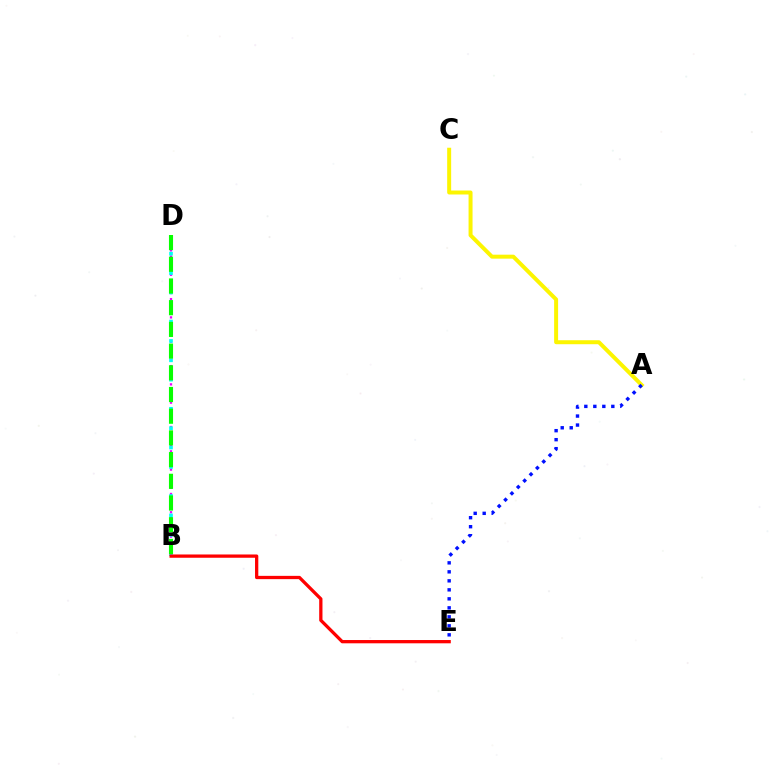{('B', 'D'): [{'color': '#ee00ff', 'line_style': 'dotted', 'thickness': 1.65}, {'color': '#00fff6', 'line_style': 'dotted', 'thickness': 2.63}, {'color': '#08ff00', 'line_style': 'dashed', 'thickness': 2.95}], ('A', 'C'): [{'color': '#fcf500', 'line_style': 'solid', 'thickness': 2.86}], ('A', 'E'): [{'color': '#0010ff', 'line_style': 'dotted', 'thickness': 2.45}], ('B', 'E'): [{'color': '#ff0000', 'line_style': 'solid', 'thickness': 2.36}]}